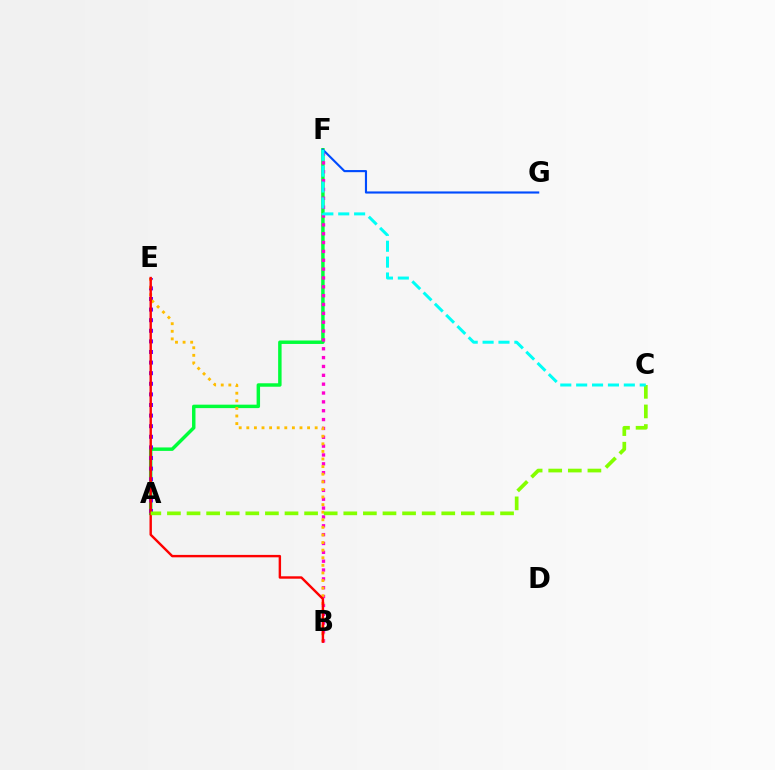{('A', 'F'): [{'color': '#00ff39', 'line_style': 'solid', 'thickness': 2.48}], ('B', 'F'): [{'color': '#ff00cf', 'line_style': 'dotted', 'thickness': 2.4}], ('A', 'E'): [{'color': '#7200ff', 'line_style': 'dotted', 'thickness': 2.88}], ('F', 'G'): [{'color': '#004bff', 'line_style': 'solid', 'thickness': 1.54}], ('B', 'E'): [{'color': '#ffbd00', 'line_style': 'dotted', 'thickness': 2.06}, {'color': '#ff0000', 'line_style': 'solid', 'thickness': 1.74}], ('A', 'C'): [{'color': '#84ff00', 'line_style': 'dashed', 'thickness': 2.66}], ('C', 'F'): [{'color': '#00fff6', 'line_style': 'dashed', 'thickness': 2.16}]}